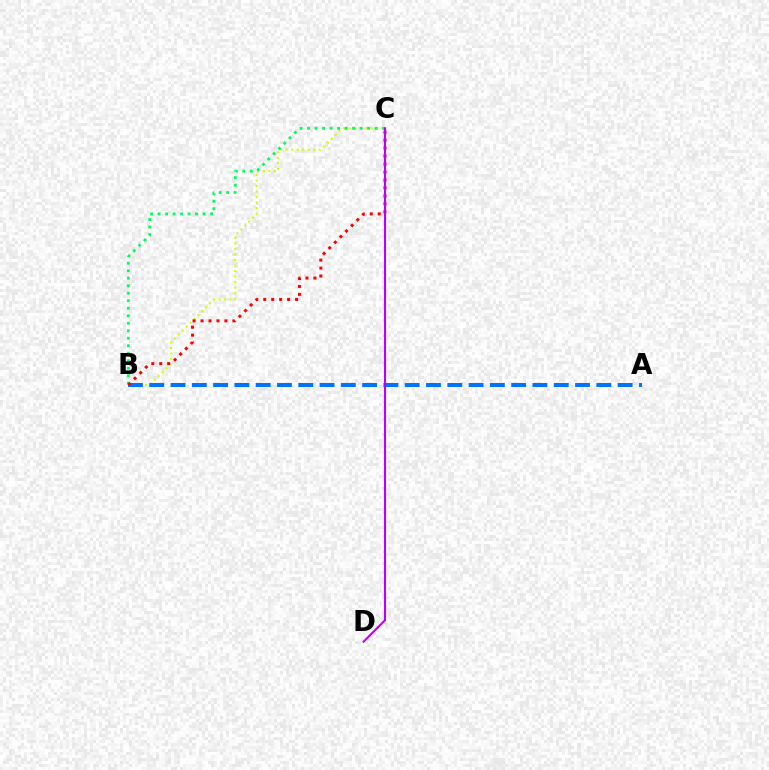{('B', 'C'): [{'color': '#d1ff00', 'line_style': 'dotted', 'thickness': 1.5}, {'color': '#00ff5c', 'line_style': 'dotted', 'thickness': 2.04}, {'color': '#ff0000', 'line_style': 'dotted', 'thickness': 2.16}], ('A', 'B'): [{'color': '#0074ff', 'line_style': 'dashed', 'thickness': 2.89}], ('C', 'D'): [{'color': '#b900ff', 'line_style': 'solid', 'thickness': 1.51}]}